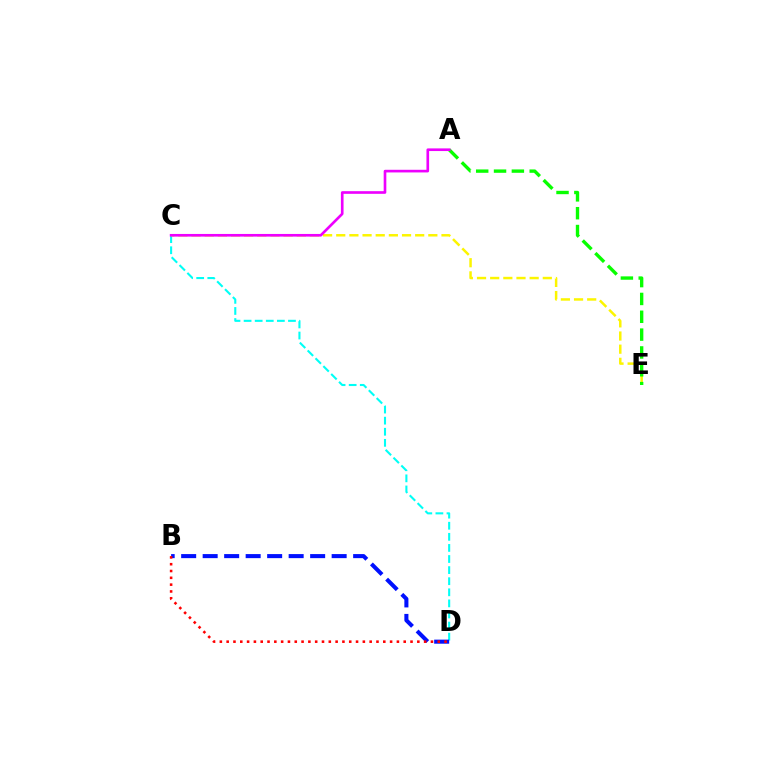{('C', 'D'): [{'color': '#00fff6', 'line_style': 'dashed', 'thickness': 1.51}], ('B', 'D'): [{'color': '#0010ff', 'line_style': 'dashed', 'thickness': 2.92}, {'color': '#ff0000', 'line_style': 'dotted', 'thickness': 1.85}], ('C', 'E'): [{'color': '#fcf500', 'line_style': 'dashed', 'thickness': 1.79}], ('A', 'E'): [{'color': '#08ff00', 'line_style': 'dashed', 'thickness': 2.42}], ('A', 'C'): [{'color': '#ee00ff', 'line_style': 'solid', 'thickness': 1.91}]}